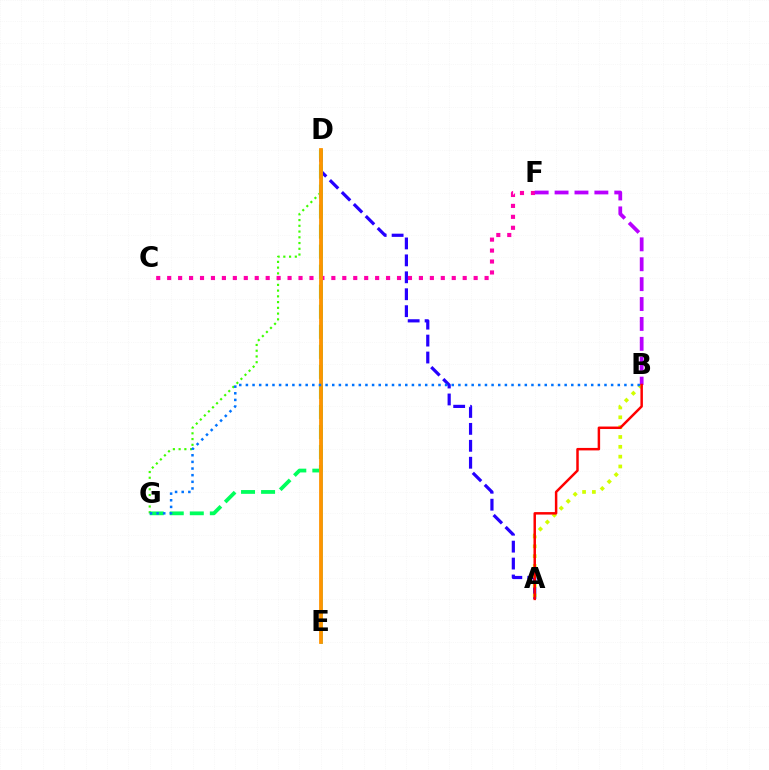{('D', 'G'): [{'color': '#3dff00', 'line_style': 'dotted', 'thickness': 1.56}, {'color': '#00ff5c', 'line_style': 'dashed', 'thickness': 2.72}], ('D', 'E'): [{'color': '#00fff6', 'line_style': 'solid', 'thickness': 2.03}, {'color': '#ff9400', 'line_style': 'solid', 'thickness': 2.73}], ('A', 'D'): [{'color': '#2500ff', 'line_style': 'dashed', 'thickness': 2.3}], ('A', 'B'): [{'color': '#d1ff00', 'line_style': 'dotted', 'thickness': 2.67}, {'color': '#ff0000', 'line_style': 'solid', 'thickness': 1.79}], ('C', 'F'): [{'color': '#ff00ac', 'line_style': 'dotted', 'thickness': 2.97}], ('B', 'F'): [{'color': '#b900ff', 'line_style': 'dashed', 'thickness': 2.7}], ('B', 'G'): [{'color': '#0074ff', 'line_style': 'dotted', 'thickness': 1.8}]}